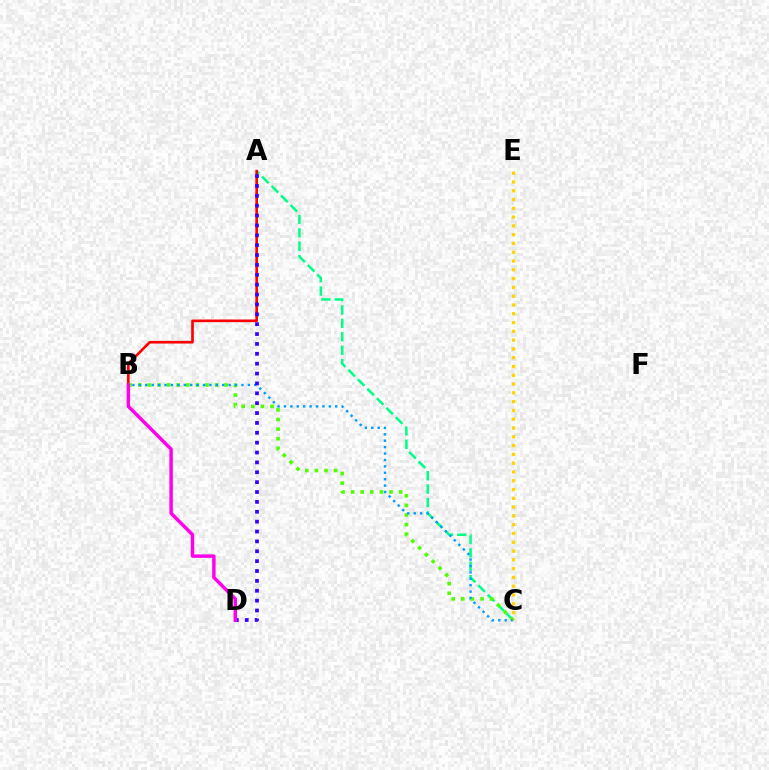{('A', 'C'): [{'color': '#00ff86', 'line_style': 'dashed', 'thickness': 1.82}], ('A', 'B'): [{'color': '#ff0000', 'line_style': 'solid', 'thickness': 1.91}], ('B', 'C'): [{'color': '#4fff00', 'line_style': 'dotted', 'thickness': 2.61}, {'color': '#009eff', 'line_style': 'dotted', 'thickness': 1.74}], ('C', 'E'): [{'color': '#ffd500', 'line_style': 'dotted', 'thickness': 2.39}], ('A', 'D'): [{'color': '#3700ff', 'line_style': 'dotted', 'thickness': 2.68}], ('B', 'D'): [{'color': '#ff00ed', 'line_style': 'solid', 'thickness': 2.48}]}